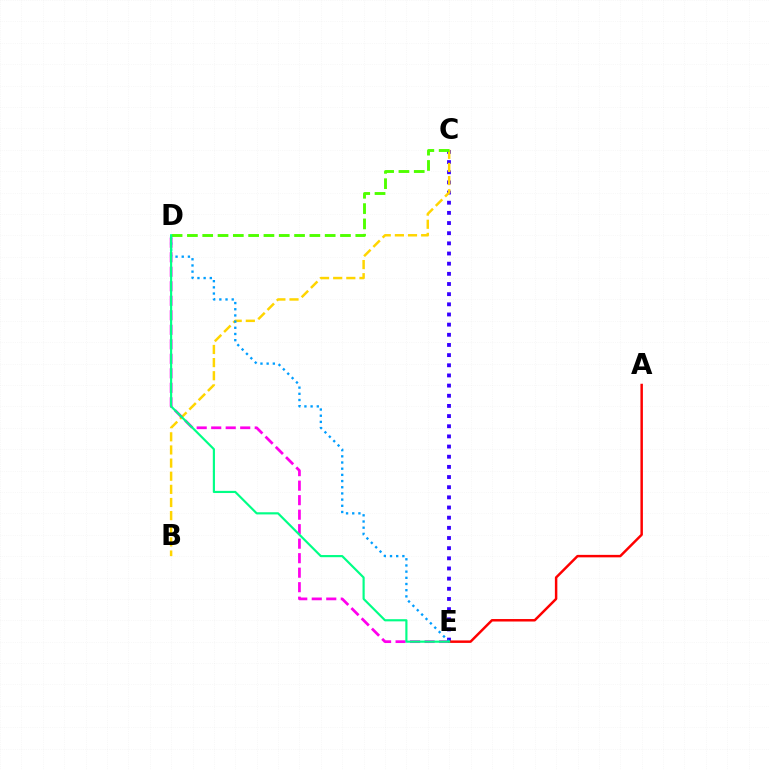{('C', 'E'): [{'color': '#3700ff', 'line_style': 'dotted', 'thickness': 2.76}], ('B', 'C'): [{'color': '#ffd500', 'line_style': 'dashed', 'thickness': 1.78}], ('D', 'E'): [{'color': '#ff00ed', 'line_style': 'dashed', 'thickness': 1.97}, {'color': '#009eff', 'line_style': 'dotted', 'thickness': 1.68}, {'color': '#00ff86', 'line_style': 'solid', 'thickness': 1.56}], ('C', 'D'): [{'color': '#4fff00', 'line_style': 'dashed', 'thickness': 2.08}], ('A', 'E'): [{'color': '#ff0000', 'line_style': 'solid', 'thickness': 1.78}]}